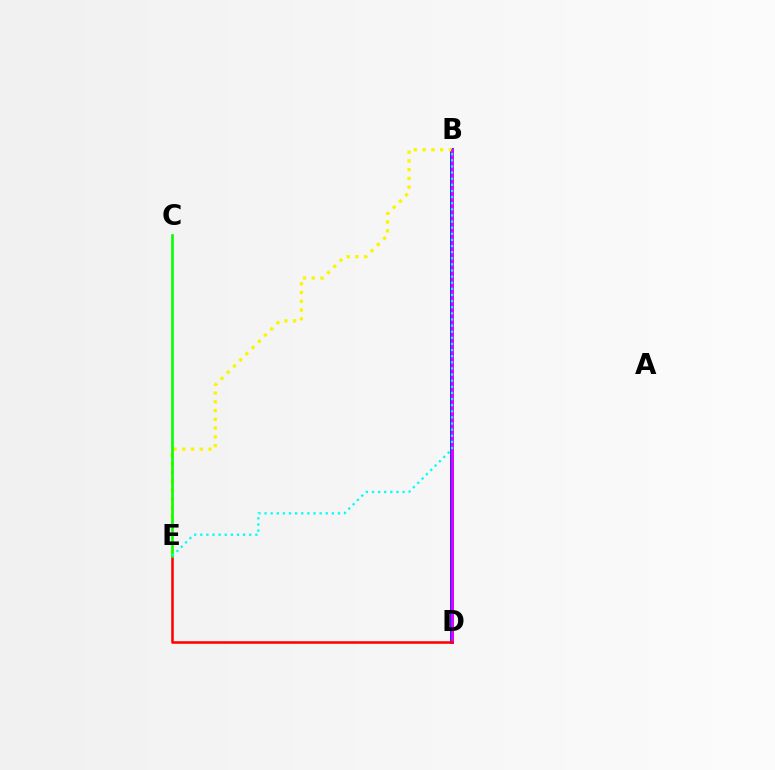{('B', 'D'): [{'color': '#0010ff', 'line_style': 'solid', 'thickness': 2.7}, {'color': '#ee00ff', 'line_style': 'solid', 'thickness': 1.97}], ('B', 'E'): [{'color': '#fcf500', 'line_style': 'dotted', 'thickness': 2.38}, {'color': '#00fff6', 'line_style': 'dotted', 'thickness': 1.66}], ('D', 'E'): [{'color': '#ff0000', 'line_style': 'solid', 'thickness': 1.83}], ('C', 'E'): [{'color': '#08ff00', 'line_style': 'solid', 'thickness': 1.92}]}